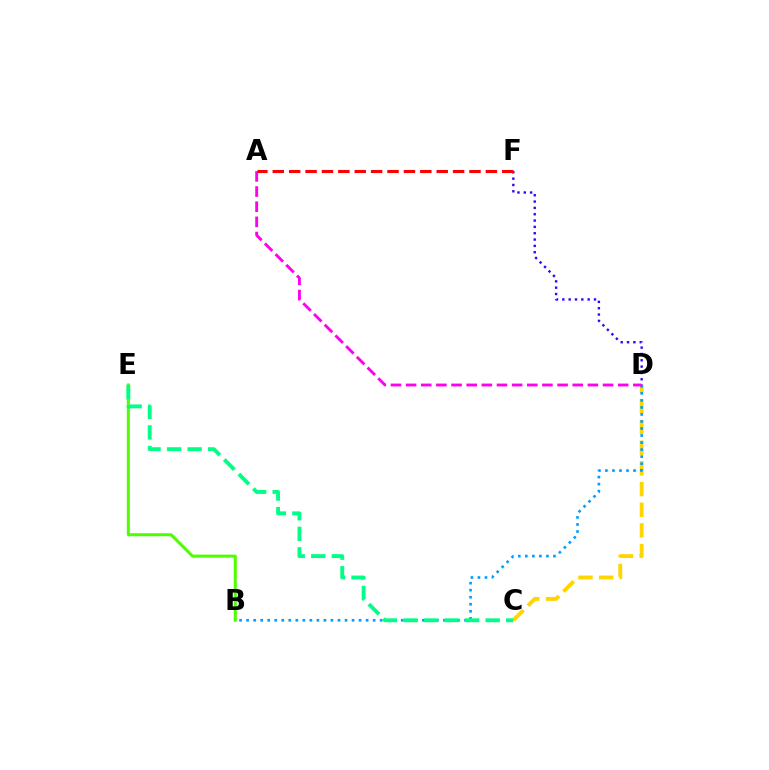{('C', 'D'): [{'color': '#ffd500', 'line_style': 'dashed', 'thickness': 2.81}], ('D', 'F'): [{'color': '#3700ff', 'line_style': 'dotted', 'thickness': 1.72}], ('B', 'D'): [{'color': '#009eff', 'line_style': 'dotted', 'thickness': 1.91}], ('B', 'E'): [{'color': '#4fff00', 'line_style': 'solid', 'thickness': 2.18}], ('A', 'D'): [{'color': '#ff00ed', 'line_style': 'dashed', 'thickness': 2.06}], ('A', 'F'): [{'color': '#ff0000', 'line_style': 'dashed', 'thickness': 2.23}], ('C', 'E'): [{'color': '#00ff86', 'line_style': 'dashed', 'thickness': 2.79}]}